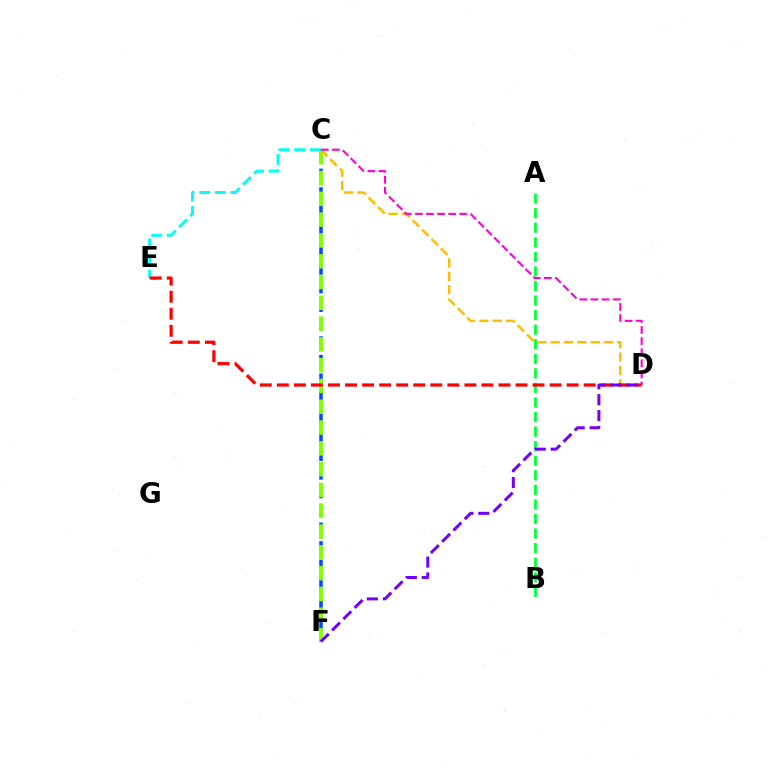{('C', 'F'): [{'color': '#004bff', 'line_style': 'dashed', 'thickness': 2.53}, {'color': '#84ff00', 'line_style': 'dashed', 'thickness': 2.82}], ('C', 'D'): [{'color': '#ffbd00', 'line_style': 'dashed', 'thickness': 1.81}, {'color': '#ff00cf', 'line_style': 'dashed', 'thickness': 1.51}], ('A', 'B'): [{'color': '#00ff39', 'line_style': 'dashed', 'thickness': 1.98}], ('C', 'E'): [{'color': '#00fff6', 'line_style': 'dashed', 'thickness': 2.13}], ('D', 'E'): [{'color': '#ff0000', 'line_style': 'dashed', 'thickness': 2.32}], ('D', 'F'): [{'color': '#7200ff', 'line_style': 'dashed', 'thickness': 2.16}]}